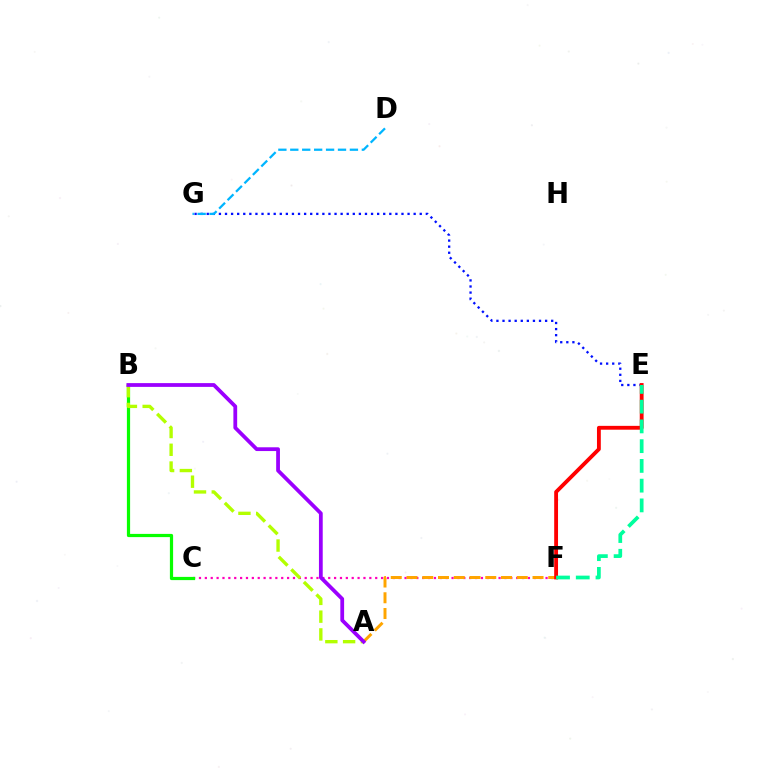{('C', 'F'): [{'color': '#ff00bd', 'line_style': 'dotted', 'thickness': 1.6}], ('B', 'C'): [{'color': '#08ff00', 'line_style': 'solid', 'thickness': 2.31}], ('E', 'G'): [{'color': '#0010ff', 'line_style': 'dotted', 'thickness': 1.65}], ('A', 'B'): [{'color': '#b3ff00', 'line_style': 'dashed', 'thickness': 2.41}, {'color': '#9b00ff', 'line_style': 'solid', 'thickness': 2.72}], ('A', 'F'): [{'color': '#ffa500', 'line_style': 'dashed', 'thickness': 2.14}], ('E', 'F'): [{'color': '#ff0000', 'line_style': 'solid', 'thickness': 2.76}, {'color': '#00ff9d', 'line_style': 'dashed', 'thickness': 2.68}], ('D', 'G'): [{'color': '#00b5ff', 'line_style': 'dashed', 'thickness': 1.62}]}